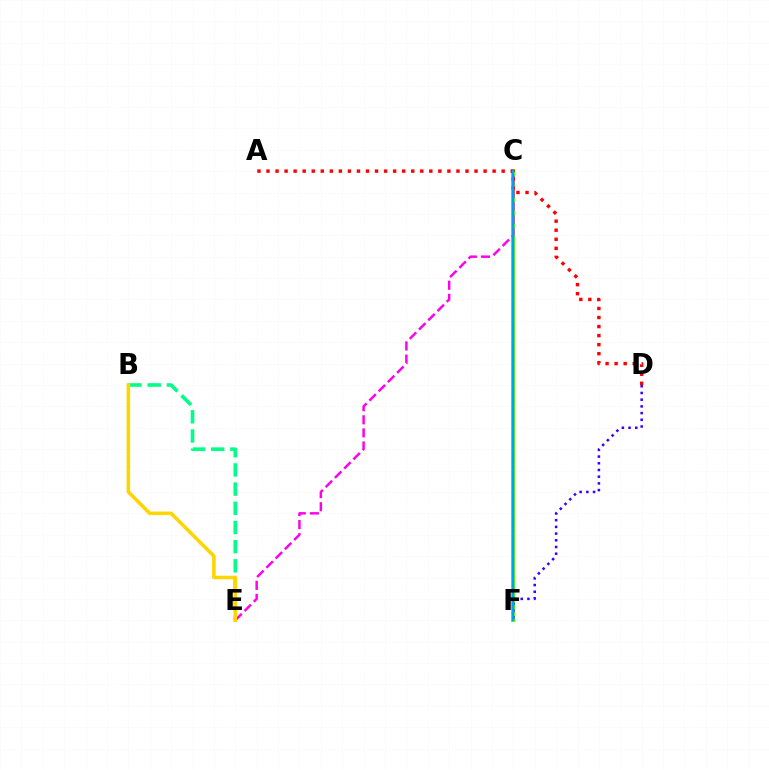{('C', 'F'): [{'color': '#4fff00', 'line_style': 'solid', 'thickness': 2.88}, {'color': '#009eff', 'line_style': 'solid', 'thickness': 1.63}], ('B', 'E'): [{'color': '#00ff86', 'line_style': 'dashed', 'thickness': 2.61}, {'color': '#ffd500', 'line_style': 'solid', 'thickness': 2.56}], ('C', 'E'): [{'color': '#ff00ed', 'line_style': 'dashed', 'thickness': 1.78}], ('A', 'D'): [{'color': '#ff0000', 'line_style': 'dotted', 'thickness': 2.46}], ('D', 'F'): [{'color': '#3700ff', 'line_style': 'dotted', 'thickness': 1.82}]}